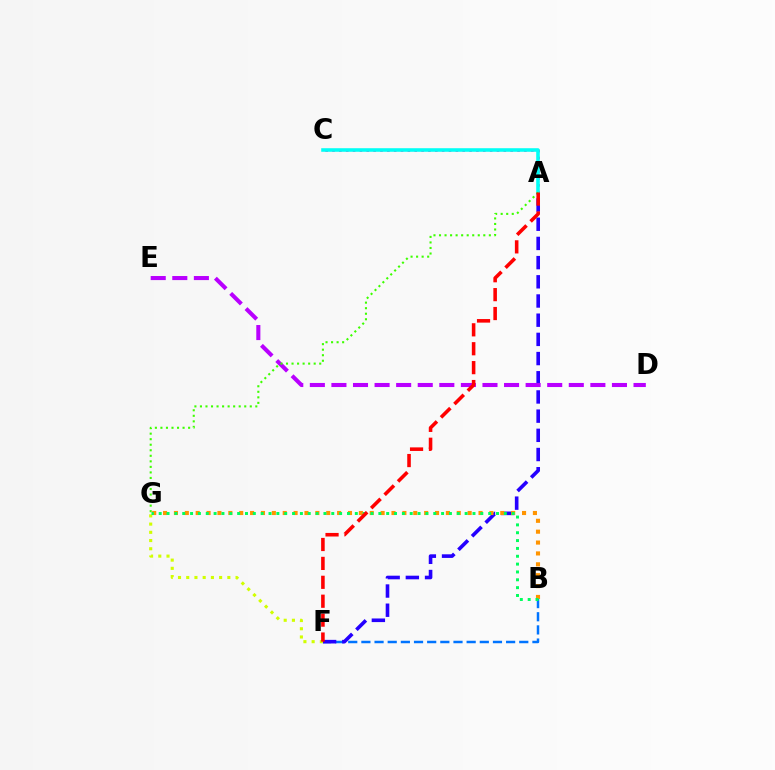{('B', 'F'): [{'color': '#0074ff', 'line_style': 'dashed', 'thickness': 1.79}], ('A', 'C'): [{'color': '#ff00ac', 'line_style': 'dotted', 'thickness': 1.86}, {'color': '#00fff6', 'line_style': 'solid', 'thickness': 2.57}], ('A', 'F'): [{'color': '#2500ff', 'line_style': 'dashed', 'thickness': 2.61}, {'color': '#ff0000', 'line_style': 'dashed', 'thickness': 2.57}], ('B', 'G'): [{'color': '#ff9400', 'line_style': 'dotted', 'thickness': 2.96}, {'color': '#00ff5c', 'line_style': 'dotted', 'thickness': 2.13}], ('F', 'G'): [{'color': '#d1ff00', 'line_style': 'dotted', 'thickness': 2.23}], ('D', 'E'): [{'color': '#b900ff', 'line_style': 'dashed', 'thickness': 2.93}], ('A', 'G'): [{'color': '#3dff00', 'line_style': 'dotted', 'thickness': 1.5}]}